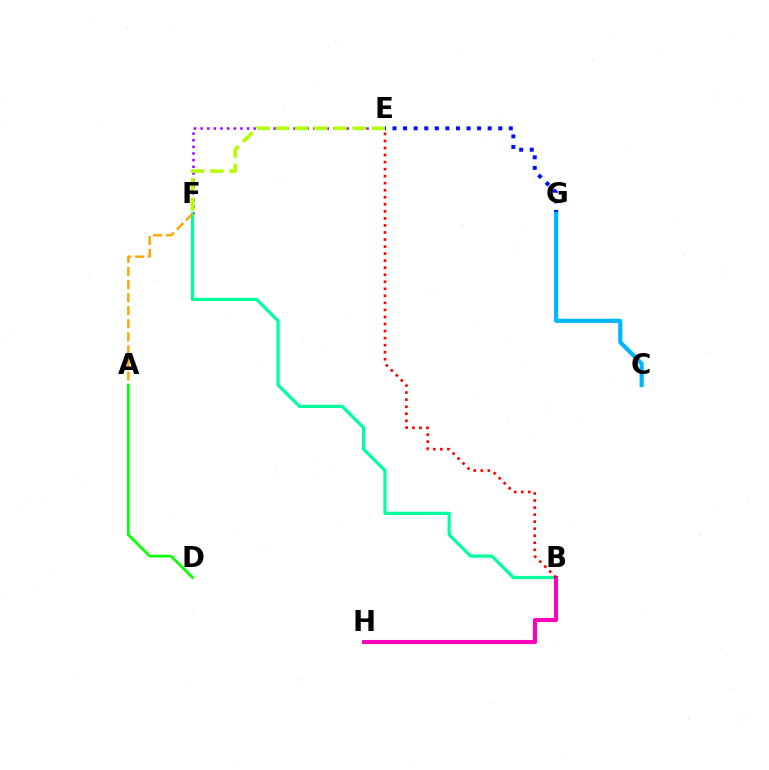{('E', 'F'): [{'color': '#9b00ff', 'line_style': 'dotted', 'thickness': 1.8}, {'color': '#b3ff00', 'line_style': 'dashed', 'thickness': 2.6}], ('E', 'G'): [{'color': '#0010ff', 'line_style': 'dotted', 'thickness': 2.87}], ('B', 'F'): [{'color': '#00ff9d', 'line_style': 'solid', 'thickness': 2.31}], ('A', 'F'): [{'color': '#ffa500', 'line_style': 'dashed', 'thickness': 1.78}], ('A', 'D'): [{'color': '#08ff00', 'line_style': 'solid', 'thickness': 1.97}], ('B', 'H'): [{'color': '#ff00bd', 'line_style': 'solid', 'thickness': 2.95}], ('B', 'E'): [{'color': '#ff0000', 'line_style': 'dotted', 'thickness': 1.91}], ('C', 'G'): [{'color': '#00b5ff', 'line_style': 'solid', 'thickness': 2.99}]}